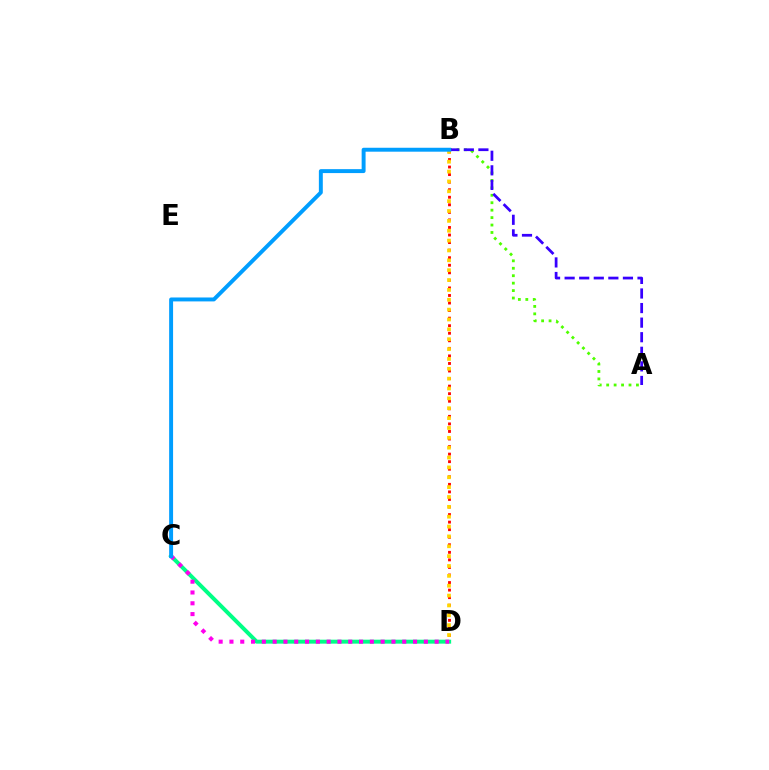{('B', 'D'): [{'color': '#ff0000', 'line_style': 'dotted', 'thickness': 2.05}, {'color': '#ffd500', 'line_style': 'dotted', 'thickness': 2.68}], ('A', 'B'): [{'color': '#4fff00', 'line_style': 'dotted', 'thickness': 2.02}, {'color': '#3700ff', 'line_style': 'dashed', 'thickness': 1.98}], ('C', 'D'): [{'color': '#00ff86', 'line_style': 'solid', 'thickness': 2.86}, {'color': '#ff00ed', 'line_style': 'dotted', 'thickness': 2.93}], ('B', 'C'): [{'color': '#009eff', 'line_style': 'solid', 'thickness': 2.83}]}